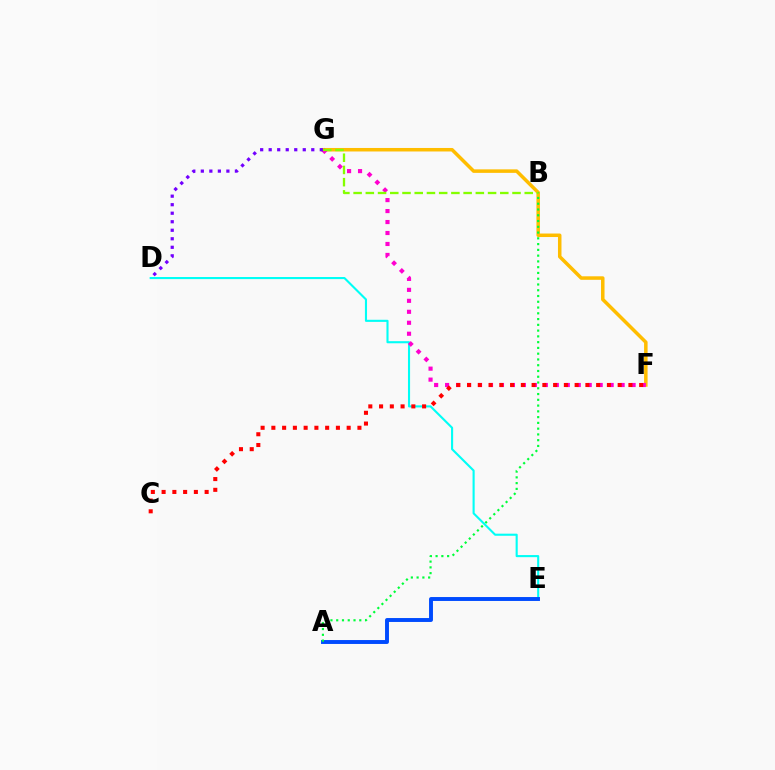{('D', 'E'): [{'color': '#00fff6', 'line_style': 'solid', 'thickness': 1.51}], ('F', 'G'): [{'color': '#ffbd00', 'line_style': 'solid', 'thickness': 2.53}, {'color': '#ff00cf', 'line_style': 'dotted', 'thickness': 2.98}], ('A', 'E'): [{'color': '#004bff', 'line_style': 'solid', 'thickness': 2.82}], ('D', 'G'): [{'color': '#7200ff', 'line_style': 'dotted', 'thickness': 2.31}], ('A', 'B'): [{'color': '#00ff39', 'line_style': 'dotted', 'thickness': 1.57}], ('B', 'G'): [{'color': '#84ff00', 'line_style': 'dashed', 'thickness': 1.66}], ('C', 'F'): [{'color': '#ff0000', 'line_style': 'dotted', 'thickness': 2.92}]}